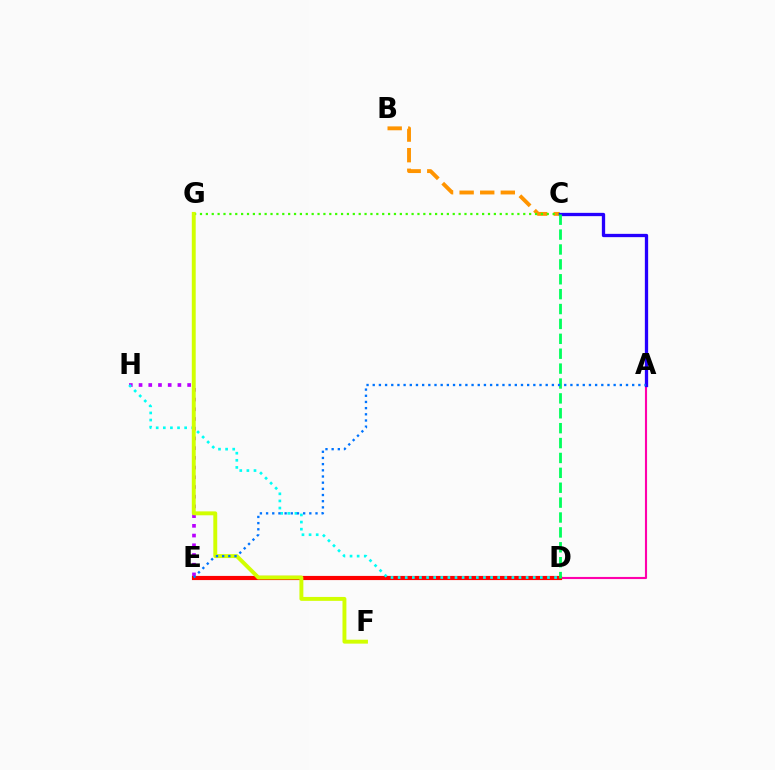{('E', 'H'): [{'color': '#b900ff', 'line_style': 'dotted', 'thickness': 2.64}], ('A', 'D'): [{'color': '#ff00ac', 'line_style': 'solid', 'thickness': 1.53}], ('B', 'C'): [{'color': '#ff9400', 'line_style': 'dashed', 'thickness': 2.8}], ('C', 'G'): [{'color': '#3dff00', 'line_style': 'dotted', 'thickness': 1.6}], ('D', 'E'): [{'color': '#ff0000', 'line_style': 'solid', 'thickness': 2.99}], ('A', 'C'): [{'color': '#2500ff', 'line_style': 'solid', 'thickness': 2.37}], ('C', 'D'): [{'color': '#00ff5c', 'line_style': 'dashed', 'thickness': 2.02}], ('D', 'H'): [{'color': '#00fff6', 'line_style': 'dotted', 'thickness': 1.93}], ('F', 'G'): [{'color': '#d1ff00', 'line_style': 'solid', 'thickness': 2.82}], ('A', 'E'): [{'color': '#0074ff', 'line_style': 'dotted', 'thickness': 1.68}]}